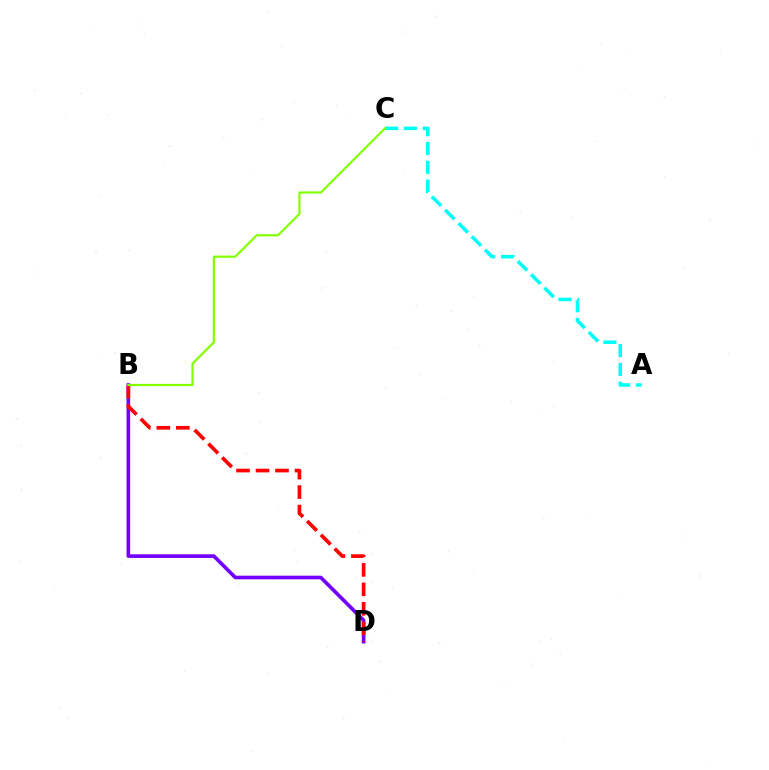{('B', 'D'): [{'color': '#7200ff', 'line_style': 'solid', 'thickness': 2.61}, {'color': '#ff0000', 'line_style': 'dashed', 'thickness': 2.65}], ('A', 'C'): [{'color': '#00fff6', 'line_style': 'dashed', 'thickness': 2.55}], ('B', 'C'): [{'color': '#84ff00', 'line_style': 'solid', 'thickness': 1.58}]}